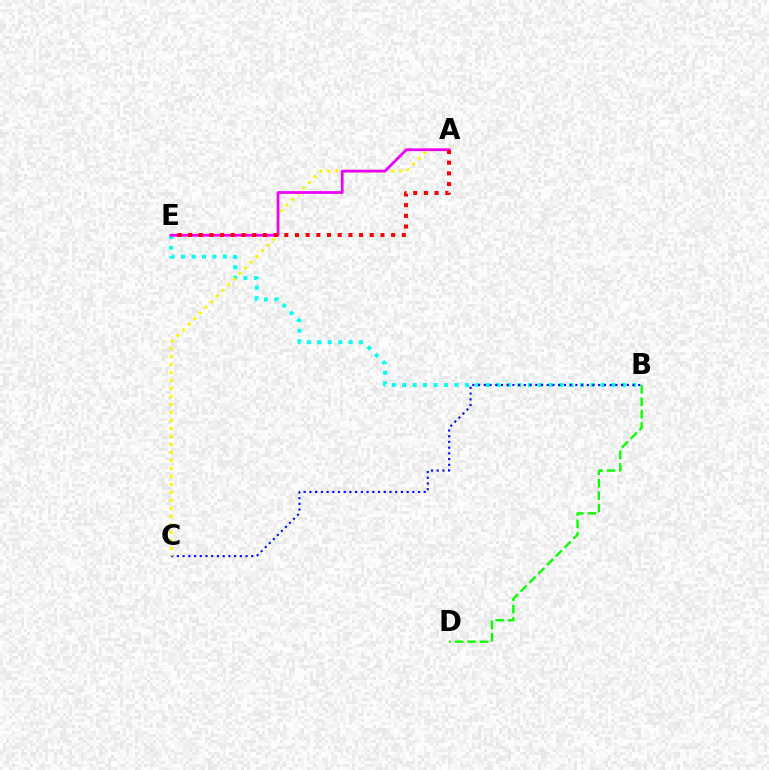{('B', 'D'): [{'color': '#08ff00', 'line_style': 'dashed', 'thickness': 1.69}], ('B', 'E'): [{'color': '#00fff6', 'line_style': 'dotted', 'thickness': 2.84}], ('B', 'C'): [{'color': '#0010ff', 'line_style': 'dotted', 'thickness': 1.55}], ('A', 'C'): [{'color': '#fcf500', 'line_style': 'dotted', 'thickness': 2.17}], ('A', 'E'): [{'color': '#ee00ff', 'line_style': 'solid', 'thickness': 1.98}, {'color': '#ff0000', 'line_style': 'dotted', 'thickness': 2.9}]}